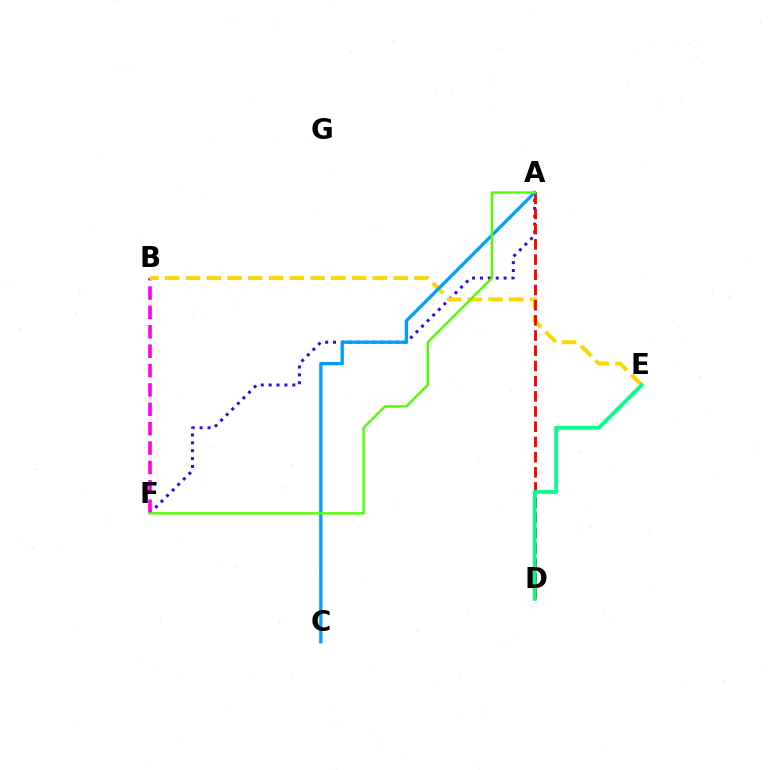{('A', 'F'): [{'color': '#3700ff', 'line_style': 'dotted', 'thickness': 2.14}, {'color': '#4fff00', 'line_style': 'solid', 'thickness': 1.73}], ('B', 'F'): [{'color': '#ff00ed', 'line_style': 'dashed', 'thickness': 2.63}], ('B', 'E'): [{'color': '#ffd500', 'line_style': 'dashed', 'thickness': 2.82}], ('A', 'D'): [{'color': '#ff0000', 'line_style': 'dashed', 'thickness': 2.06}], ('A', 'C'): [{'color': '#009eff', 'line_style': 'solid', 'thickness': 2.37}], ('D', 'E'): [{'color': '#00ff86', 'line_style': 'solid', 'thickness': 2.67}]}